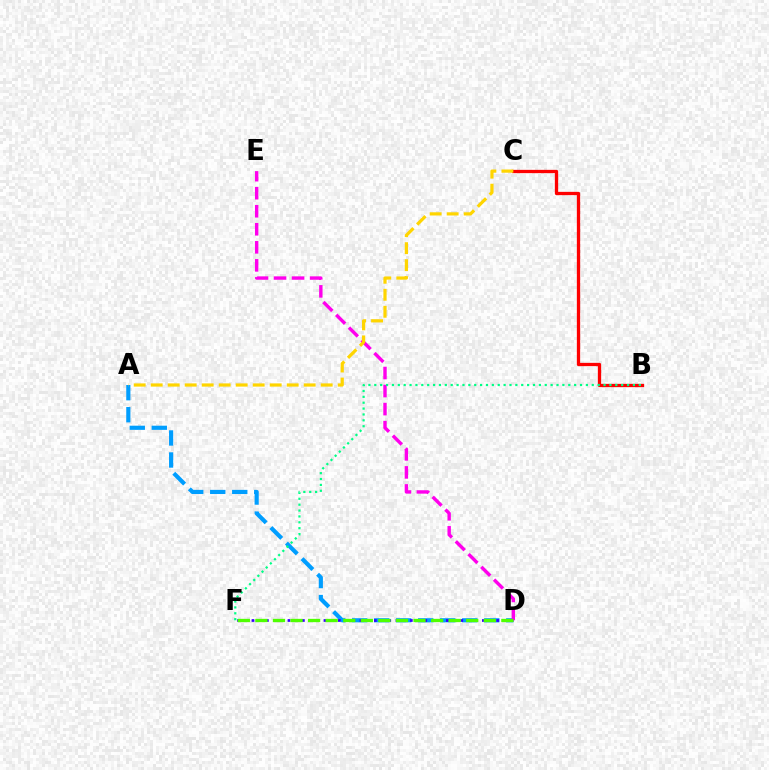{('B', 'C'): [{'color': '#ff0000', 'line_style': 'solid', 'thickness': 2.38}], ('A', 'D'): [{'color': '#009eff', 'line_style': 'dashed', 'thickness': 2.99}], ('D', 'F'): [{'color': '#3700ff', 'line_style': 'dotted', 'thickness': 1.96}, {'color': '#4fff00', 'line_style': 'dashed', 'thickness': 2.39}], ('D', 'E'): [{'color': '#ff00ed', 'line_style': 'dashed', 'thickness': 2.45}], ('A', 'C'): [{'color': '#ffd500', 'line_style': 'dashed', 'thickness': 2.31}], ('B', 'F'): [{'color': '#00ff86', 'line_style': 'dotted', 'thickness': 1.6}]}